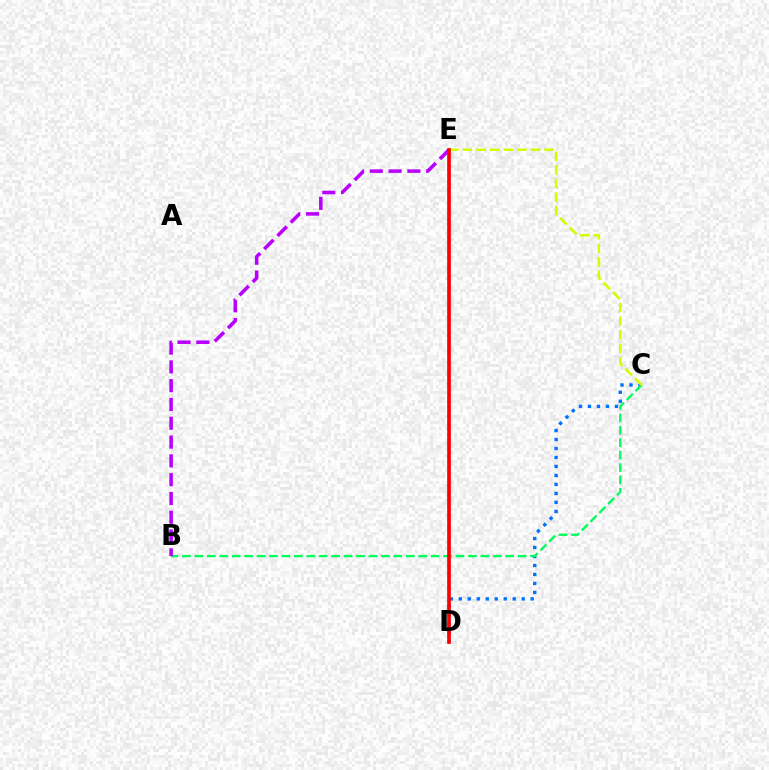{('C', 'D'): [{'color': '#0074ff', 'line_style': 'dotted', 'thickness': 2.44}], ('B', 'C'): [{'color': '#00ff5c', 'line_style': 'dashed', 'thickness': 1.69}], ('C', 'E'): [{'color': '#d1ff00', 'line_style': 'dashed', 'thickness': 1.85}], ('B', 'E'): [{'color': '#b900ff', 'line_style': 'dashed', 'thickness': 2.55}], ('D', 'E'): [{'color': '#ff0000', 'line_style': 'solid', 'thickness': 2.64}]}